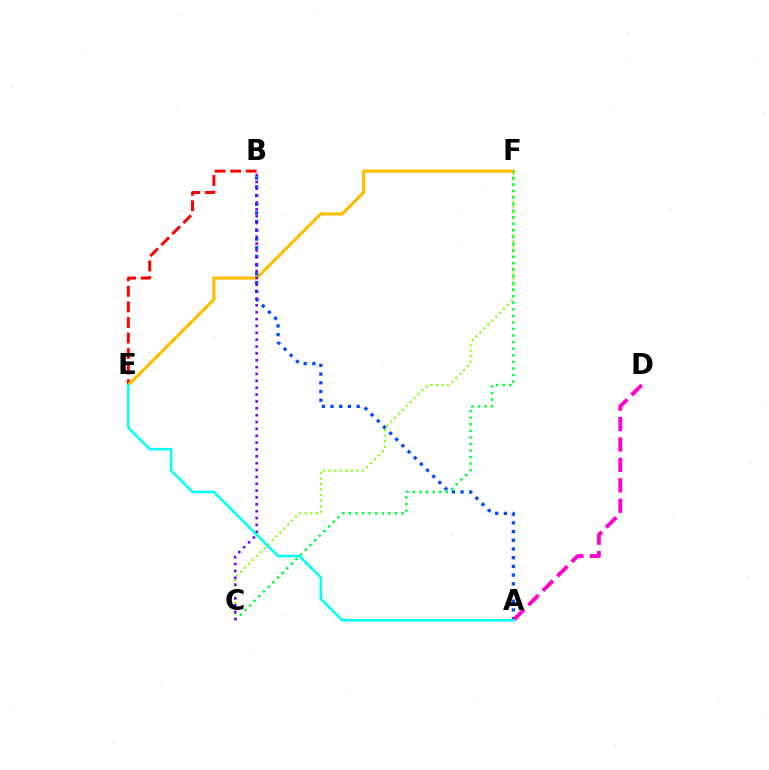{('B', 'E'): [{'color': '#ff0000', 'line_style': 'dashed', 'thickness': 2.12}], ('E', 'F'): [{'color': '#ffbd00', 'line_style': 'solid', 'thickness': 2.27}], ('A', 'B'): [{'color': '#004bff', 'line_style': 'dotted', 'thickness': 2.37}], ('A', 'D'): [{'color': '#ff00cf', 'line_style': 'dashed', 'thickness': 2.77}], ('C', 'F'): [{'color': '#84ff00', 'line_style': 'dotted', 'thickness': 1.51}, {'color': '#00ff39', 'line_style': 'dotted', 'thickness': 1.79}], ('B', 'C'): [{'color': '#7200ff', 'line_style': 'dotted', 'thickness': 1.86}], ('A', 'E'): [{'color': '#00fff6', 'line_style': 'solid', 'thickness': 1.83}]}